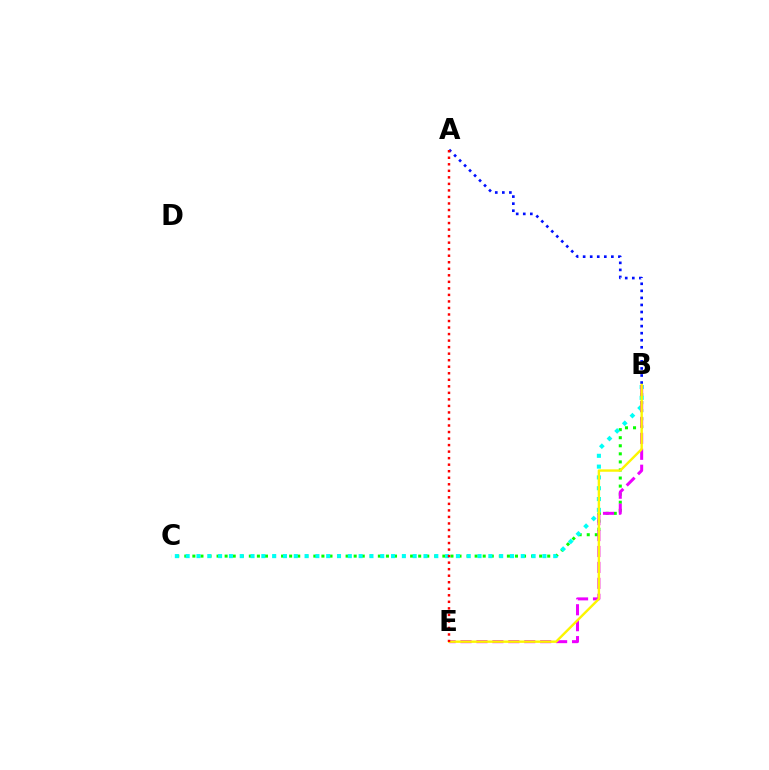{('B', 'C'): [{'color': '#08ff00', 'line_style': 'dotted', 'thickness': 2.19}, {'color': '#00fff6', 'line_style': 'dotted', 'thickness': 2.94}], ('B', 'E'): [{'color': '#ee00ff', 'line_style': 'dashed', 'thickness': 2.16}, {'color': '#fcf500', 'line_style': 'solid', 'thickness': 1.72}], ('A', 'B'): [{'color': '#0010ff', 'line_style': 'dotted', 'thickness': 1.92}], ('A', 'E'): [{'color': '#ff0000', 'line_style': 'dotted', 'thickness': 1.77}]}